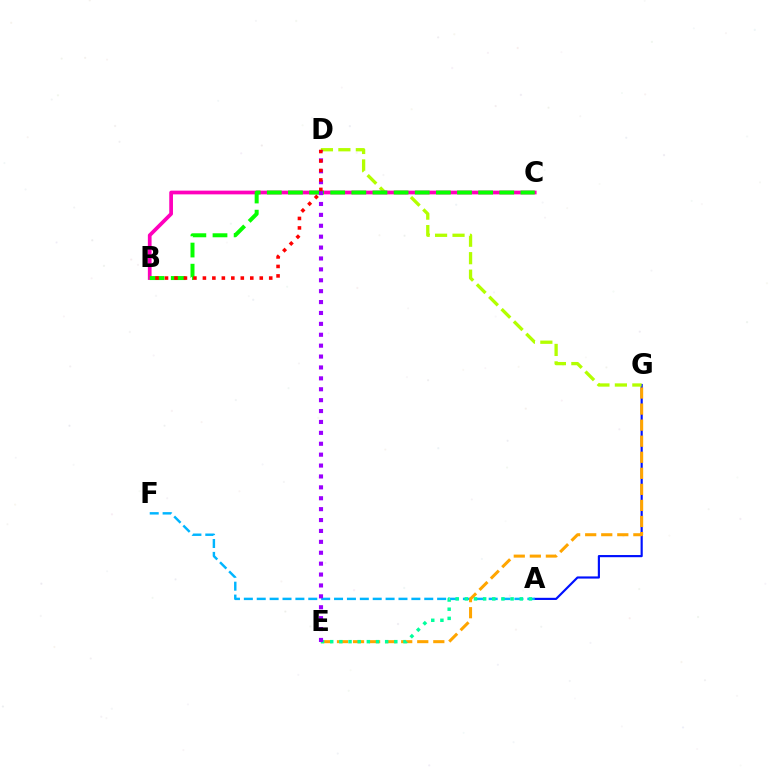{('A', 'G'): [{'color': '#0010ff', 'line_style': 'solid', 'thickness': 1.56}], ('D', 'G'): [{'color': '#b3ff00', 'line_style': 'dashed', 'thickness': 2.37}], ('B', 'C'): [{'color': '#ff00bd', 'line_style': 'solid', 'thickness': 2.68}, {'color': '#08ff00', 'line_style': 'dashed', 'thickness': 2.87}], ('A', 'F'): [{'color': '#00b5ff', 'line_style': 'dashed', 'thickness': 1.75}], ('E', 'G'): [{'color': '#ffa500', 'line_style': 'dashed', 'thickness': 2.18}], ('A', 'E'): [{'color': '#00ff9d', 'line_style': 'dotted', 'thickness': 2.49}], ('D', 'E'): [{'color': '#9b00ff', 'line_style': 'dotted', 'thickness': 2.96}], ('B', 'D'): [{'color': '#ff0000', 'line_style': 'dotted', 'thickness': 2.57}]}